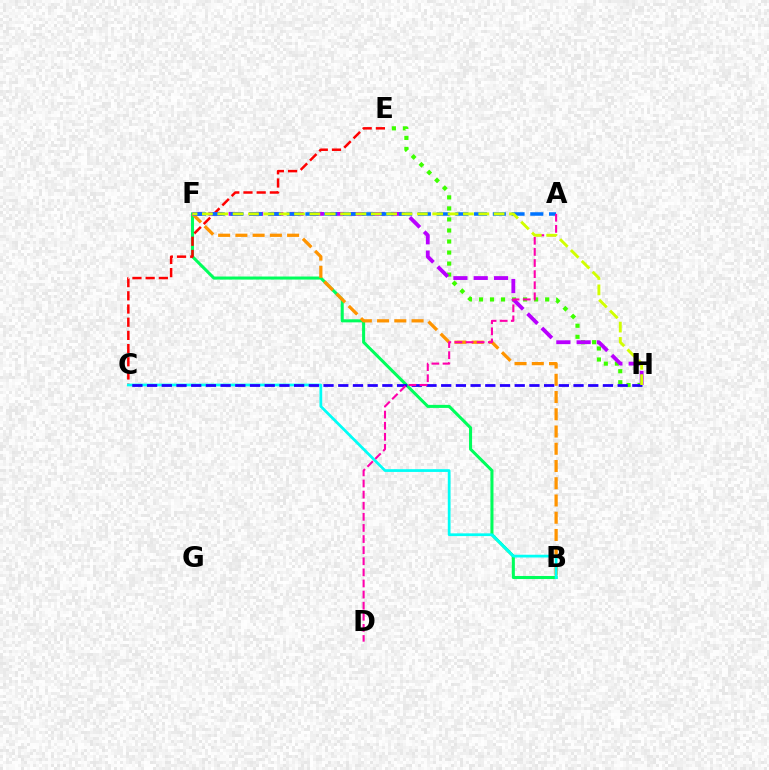{('B', 'F'): [{'color': '#00ff5c', 'line_style': 'solid', 'thickness': 2.19}, {'color': '#ff9400', 'line_style': 'dashed', 'thickness': 2.34}], ('E', 'H'): [{'color': '#3dff00', 'line_style': 'dotted', 'thickness': 3.0}], ('C', 'E'): [{'color': '#ff0000', 'line_style': 'dashed', 'thickness': 1.79}], ('F', 'H'): [{'color': '#b900ff', 'line_style': 'dashed', 'thickness': 2.76}, {'color': '#d1ff00', 'line_style': 'dashed', 'thickness': 2.09}], ('B', 'C'): [{'color': '#00fff6', 'line_style': 'solid', 'thickness': 1.98}], ('C', 'H'): [{'color': '#2500ff', 'line_style': 'dashed', 'thickness': 2.0}], ('A', 'F'): [{'color': '#0074ff', 'line_style': 'dashed', 'thickness': 2.55}], ('A', 'D'): [{'color': '#ff00ac', 'line_style': 'dashed', 'thickness': 1.51}]}